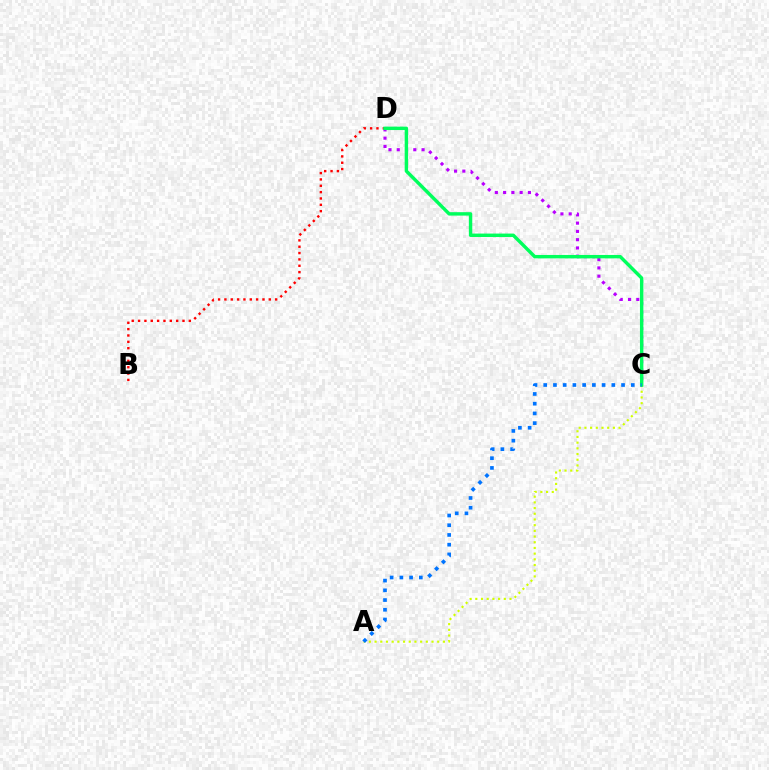{('B', 'D'): [{'color': '#ff0000', 'line_style': 'dotted', 'thickness': 1.72}], ('A', 'C'): [{'color': '#d1ff00', 'line_style': 'dotted', 'thickness': 1.55}, {'color': '#0074ff', 'line_style': 'dotted', 'thickness': 2.64}], ('C', 'D'): [{'color': '#b900ff', 'line_style': 'dotted', 'thickness': 2.25}, {'color': '#00ff5c', 'line_style': 'solid', 'thickness': 2.46}]}